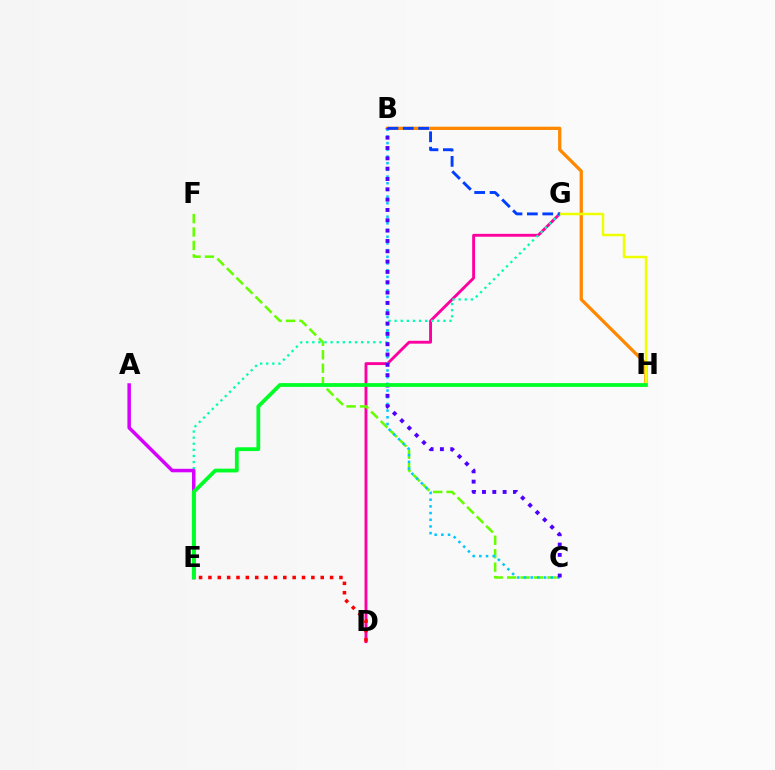{('D', 'G'): [{'color': '#ff00a0', 'line_style': 'solid', 'thickness': 2.07}], ('C', 'F'): [{'color': '#66ff00', 'line_style': 'dashed', 'thickness': 1.83}], ('B', 'H'): [{'color': '#ff8800', 'line_style': 'solid', 'thickness': 2.35}], ('G', 'H'): [{'color': '#eeff00', 'line_style': 'solid', 'thickness': 1.78}], ('E', 'G'): [{'color': '#00ffaf', 'line_style': 'dotted', 'thickness': 1.66}], ('B', 'C'): [{'color': '#00c7ff', 'line_style': 'dotted', 'thickness': 1.82}, {'color': '#4f00ff', 'line_style': 'dotted', 'thickness': 2.81}], ('A', 'E'): [{'color': '#d600ff', 'line_style': 'solid', 'thickness': 2.52}], ('B', 'G'): [{'color': '#003fff', 'line_style': 'dashed', 'thickness': 2.09}], ('D', 'E'): [{'color': '#ff0000', 'line_style': 'dotted', 'thickness': 2.54}], ('E', 'H'): [{'color': '#00ff27', 'line_style': 'solid', 'thickness': 2.72}]}